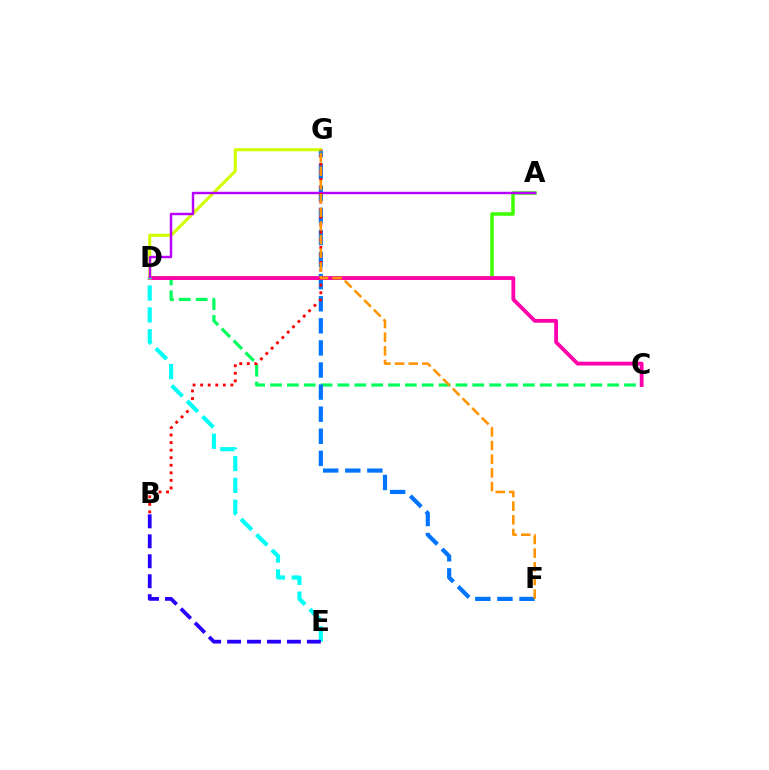{('A', 'D'): [{'color': '#3dff00', 'line_style': 'solid', 'thickness': 2.55}, {'color': '#b900ff', 'line_style': 'solid', 'thickness': 1.75}], ('C', 'D'): [{'color': '#00ff5c', 'line_style': 'dashed', 'thickness': 2.29}, {'color': '#ff00ac', 'line_style': 'solid', 'thickness': 2.73}], ('F', 'G'): [{'color': '#0074ff', 'line_style': 'dashed', 'thickness': 3.0}, {'color': '#ff9400', 'line_style': 'dashed', 'thickness': 1.86}], ('D', 'G'): [{'color': '#d1ff00', 'line_style': 'solid', 'thickness': 2.21}], ('B', 'G'): [{'color': '#ff0000', 'line_style': 'dotted', 'thickness': 2.05}], ('D', 'E'): [{'color': '#00fff6', 'line_style': 'dashed', 'thickness': 2.97}], ('B', 'E'): [{'color': '#2500ff', 'line_style': 'dashed', 'thickness': 2.71}]}